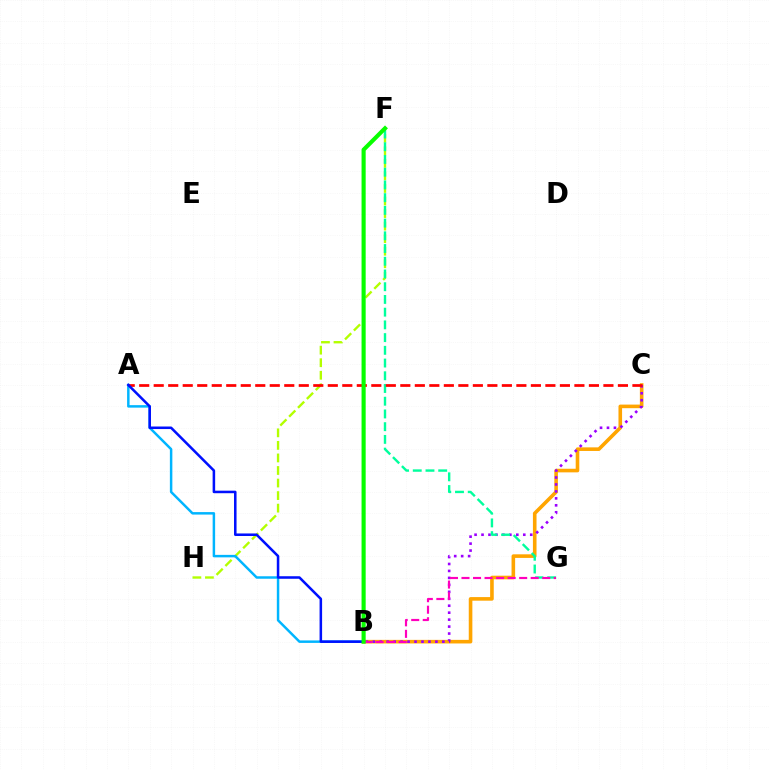{('B', 'C'): [{'color': '#ffa500', 'line_style': 'solid', 'thickness': 2.59}, {'color': '#9b00ff', 'line_style': 'dotted', 'thickness': 1.89}], ('F', 'H'): [{'color': '#b3ff00', 'line_style': 'dashed', 'thickness': 1.7}], ('F', 'G'): [{'color': '#00ff9d', 'line_style': 'dashed', 'thickness': 1.73}], ('A', 'B'): [{'color': '#00b5ff', 'line_style': 'solid', 'thickness': 1.78}, {'color': '#0010ff', 'line_style': 'solid', 'thickness': 1.83}], ('B', 'G'): [{'color': '#ff00bd', 'line_style': 'dashed', 'thickness': 1.57}], ('A', 'C'): [{'color': '#ff0000', 'line_style': 'dashed', 'thickness': 1.97}], ('B', 'F'): [{'color': '#08ff00', 'line_style': 'solid', 'thickness': 2.97}]}